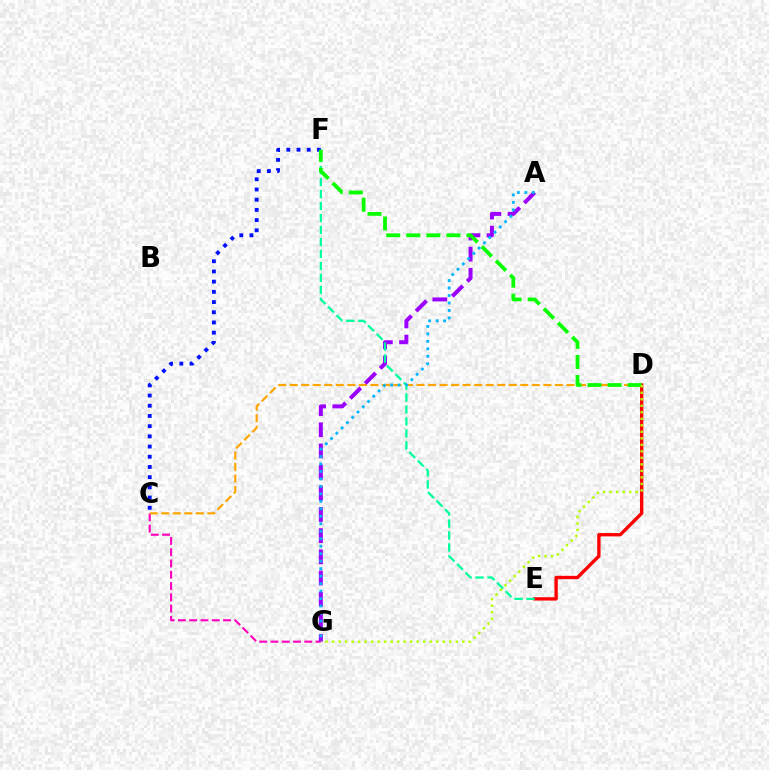{('C', 'G'): [{'color': '#ff00bd', 'line_style': 'dashed', 'thickness': 1.53}], ('C', 'D'): [{'color': '#ffa500', 'line_style': 'dashed', 'thickness': 1.57}], ('D', 'E'): [{'color': '#ff0000', 'line_style': 'solid', 'thickness': 2.41}], ('C', 'F'): [{'color': '#0010ff', 'line_style': 'dotted', 'thickness': 2.77}], ('A', 'G'): [{'color': '#9b00ff', 'line_style': 'dashed', 'thickness': 2.88}, {'color': '#00b5ff', 'line_style': 'dotted', 'thickness': 2.03}], ('E', 'F'): [{'color': '#00ff9d', 'line_style': 'dashed', 'thickness': 1.63}], ('D', 'F'): [{'color': '#08ff00', 'line_style': 'dashed', 'thickness': 2.73}], ('D', 'G'): [{'color': '#b3ff00', 'line_style': 'dotted', 'thickness': 1.77}]}